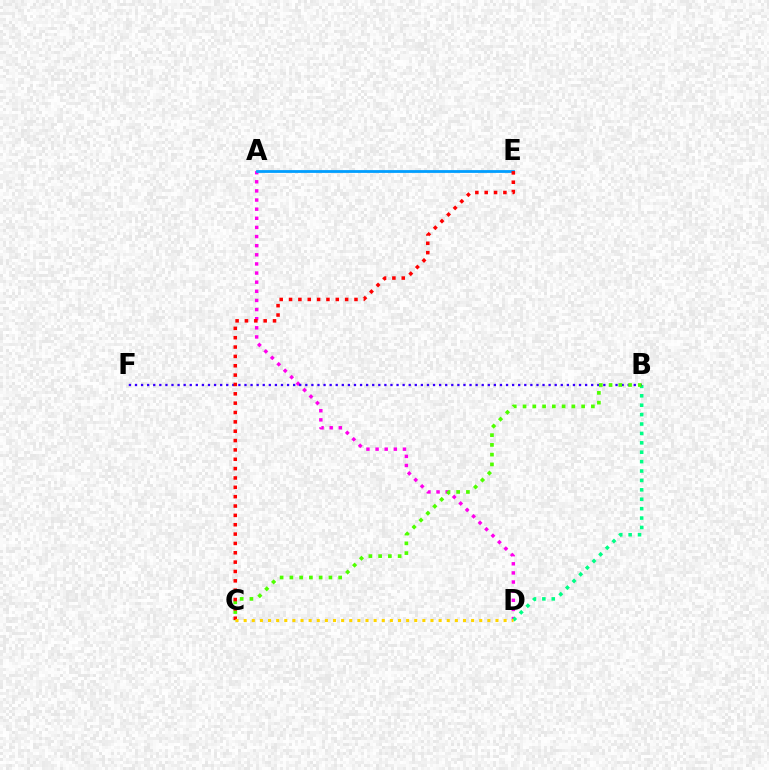{('A', 'D'): [{'color': '#ff00ed', 'line_style': 'dotted', 'thickness': 2.48}], ('B', 'D'): [{'color': '#00ff86', 'line_style': 'dotted', 'thickness': 2.55}], ('B', 'F'): [{'color': '#3700ff', 'line_style': 'dotted', 'thickness': 1.65}], ('B', 'C'): [{'color': '#4fff00', 'line_style': 'dotted', 'thickness': 2.65}], ('A', 'E'): [{'color': '#009eff', 'line_style': 'solid', 'thickness': 2.01}], ('C', 'E'): [{'color': '#ff0000', 'line_style': 'dotted', 'thickness': 2.54}], ('C', 'D'): [{'color': '#ffd500', 'line_style': 'dotted', 'thickness': 2.21}]}